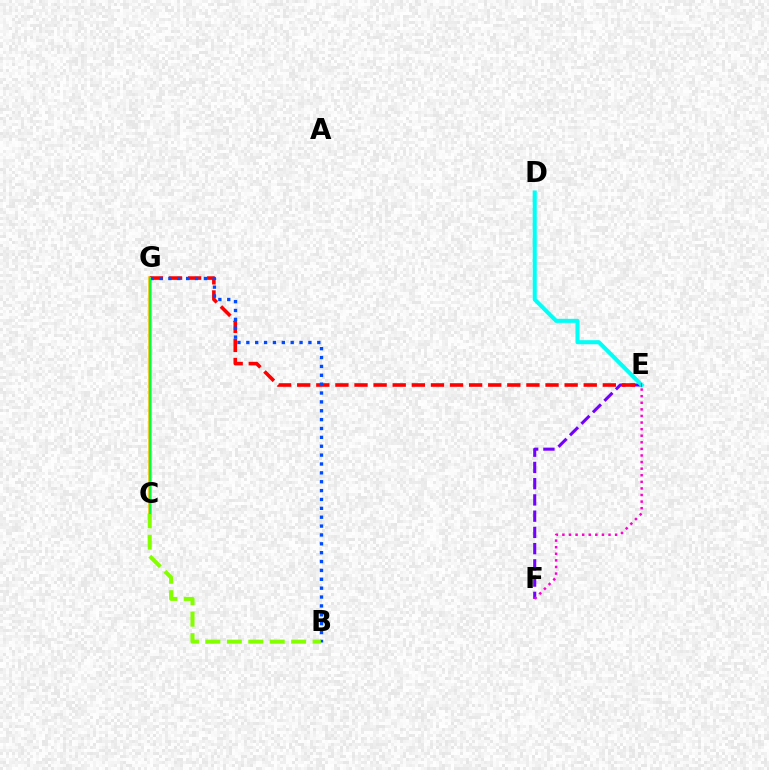{('E', 'F'): [{'color': '#7200ff', 'line_style': 'dashed', 'thickness': 2.21}, {'color': '#ff00cf', 'line_style': 'dotted', 'thickness': 1.79}], ('C', 'G'): [{'color': '#ffbd00', 'line_style': 'solid', 'thickness': 2.56}, {'color': '#00ff39', 'line_style': 'solid', 'thickness': 1.54}], ('D', 'E'): [{'color': '#00fff6', 'line_style': 'solid', 'thickness': 2.92}], ('E', 'G'): [{'color': '#ff0000', 'line_style': 'dashed', 'thickness': 2.59}], ('B', 'G'): [{'color': '#004bff', 'line_style': 'dotted', 'thickness': 2.41}], ('B', 'C'): [{'color': '#84ff00', 'line_style': 'dashed', 'thickness': 2.91}]}